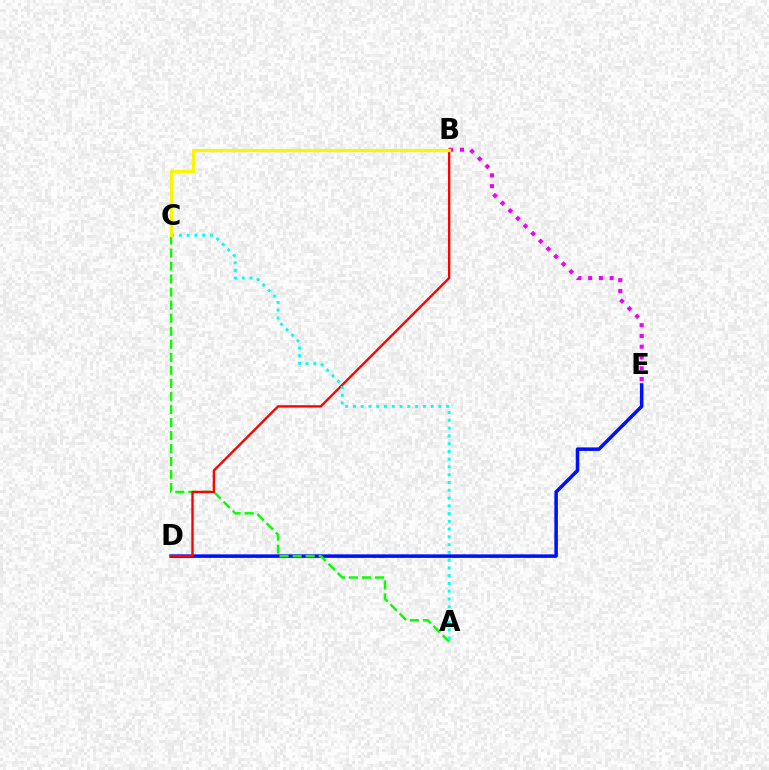{('D', 'E'): [{'color': '#0010ff', 'line_style': 'solid', 'thickness': 2.55}], ('A', 'C'): [{'color': '#08ff00', 'line_style': 'dashed', 'thickness': 1.77}, {'color': '#00fff6', 'line_style': 'dotted', 'thickness': 2.11}], ('B', 'D'): [{'color': '#ff0000', 'line_style': 'solid', 'thickness': 1.71}], ('B', 'E'): [{'color': '#ee00ff', 'line_style': 'dotted', 'thickness': 2.93}], ('B', 'C'): [{'color': '#fcf500', 'line_style': 'solid', 'thickness': 2.32}]}